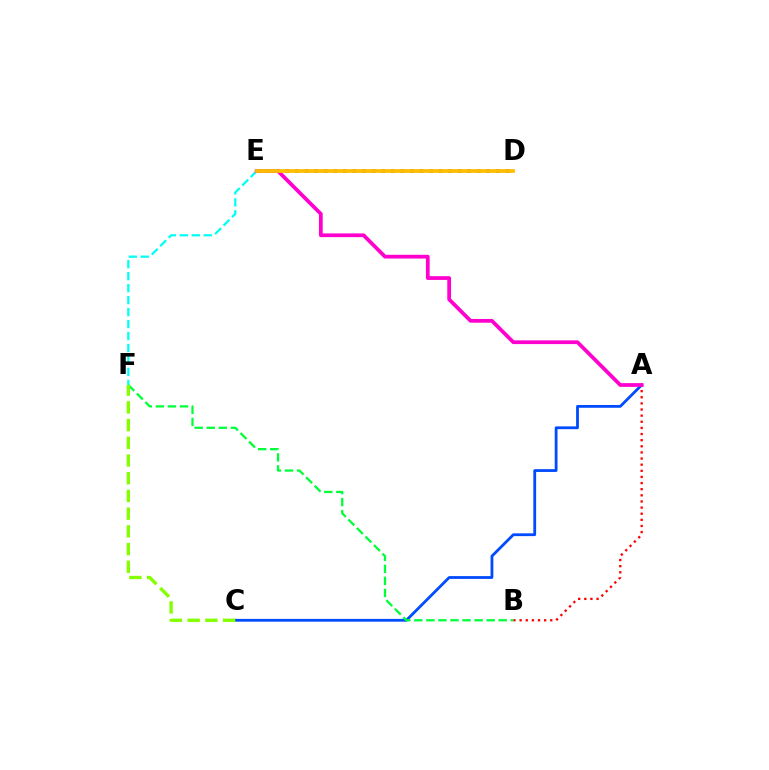{('E', 'F'): [{'color': '#00fff6', 'line_style': 'dashed', 'thickness': 1.63}], ('A', 'C'): [{'color': '#004bff', 'line_style': 'solid', 'thickness': 2.01}], ('A', 'B'): [{'color': '#ff0000', 'line_style': 'dotted', 'thickness': 1.67}], ('A', 'E'): [{'color': '#ff00cf', 'line_style': 'solid', 'thickness': 2.7}], ('D', 'E'): [{'color': '#7200ff', 'line_style': 'dotted', 'thickness': 2.6}, {'color': '#ffbd00', 'line_style': 'solid', 'thickness': 2.71}], ('B', 'F'): [{'color': '#00ff39', 'line_style': 'dashed', 'thickness': 1.64}], ('C', 'F'): [{'color': '#84ff00', 'line_style': 'dashed', 'thickness': 2.41}]}